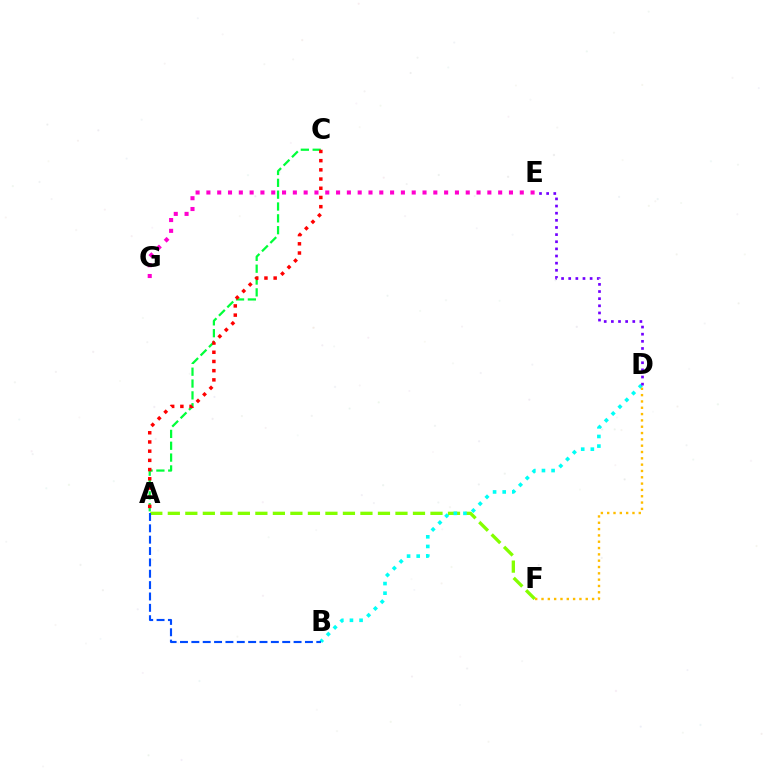{('A', 'C'): [{'color': '#00ff39', 'line_style': 'dashed', 'thickness': 1.61}, {'color': '#ff0000', 'line_style': 'dotted', 'thickness': 2.5}], ('A', 'F'): [{'color': '#84ff00', 'line_style': 'dashed', 'thickness': 2.38}], ('E', 'G'): [{'color': '#ff00cf', 'line_style': 'dotted', 'thickness': 2.94}], ('B', 'D'): [{'color': '#00fff6', 'line_style': 'dotted', 'thickness': 2.61}], ('D', 'F'): [{'color': '#ffbd00', 'line_style': 'dotted', 'thickness': 1.72}], ('A', 'B'): [{'color': '#004bff', 'line_style': 'dashed', 'thickness': 1.54}], ('D', 'E'): [{'color': '#7200ff', 'line_style': 'dotted', 'thickness': 1.94}]}